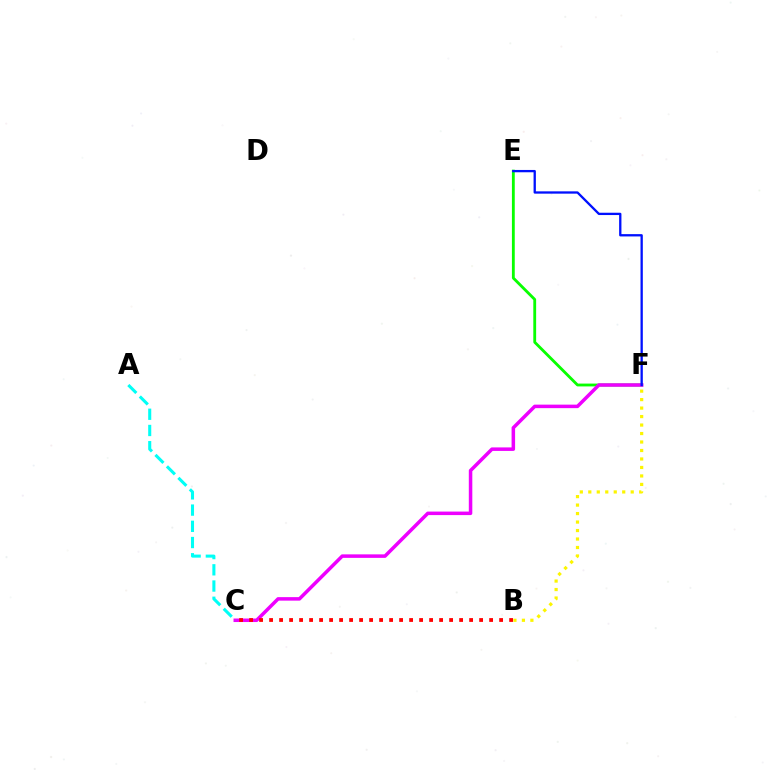{('E', 'F'): [{'color': '#08ff00', 'line_style': 'solid', 'thickness': 2.04}, {'color': '#0010ff', 'line_style': 'solid', 'thickness': 1.66}], ('B', 'F'): [{'color': '#fcf500', 'line_style': 'dotted', 'thickness': 2.3}], ('C', 'F'): [{'color': '#ee00ff', 'line_style': 'solid', 'thickness': 2.53}], ('B', 'C'): [{'color': '#ff0000', 'line_style': 'dotted', 'thickness': 2.72}], ('A', 'C'): [{'color': '#00fff6', 'line_style': 'dashed', 'thickness': 2.2}]}